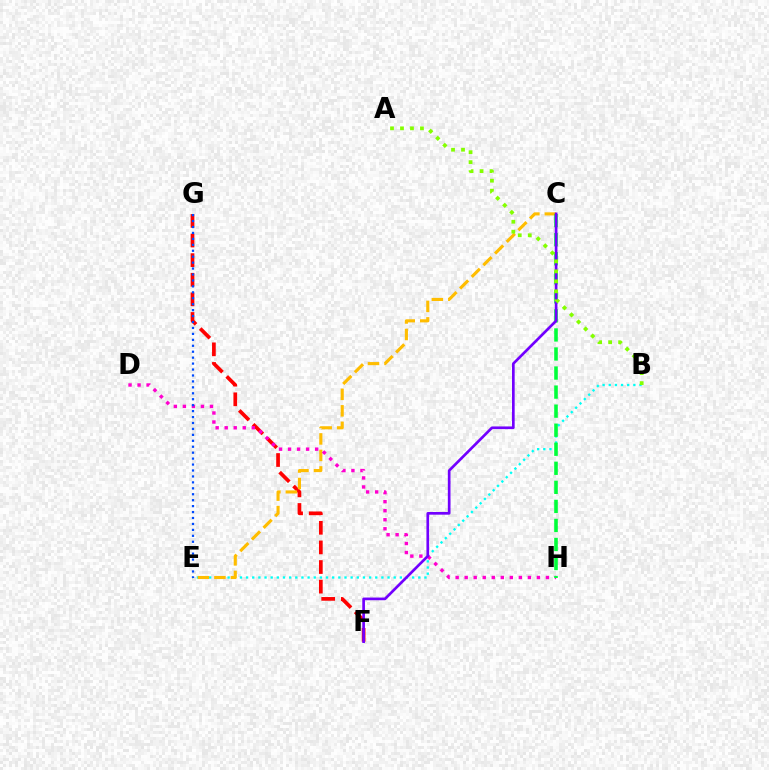{('B', 'E'): [{'color': '#00fff6', 'line_style': 'dotted', 'thickness': 1.67}], ('F', 'G'): [{'color': '#ff0000', 'line_style': 'dashed', 'thickness': 2.66}], ('C', 'E'): [{'color': '#ffbd00', 'line_style': 'dashed', 'thickness': 2.24}], ('D', 'H'): [{'color': '#ff00cf', 'line_style': 'dotted', 'thickness': 2.45}], ('C', 'H'): [{'color': '#00ff39', 'line_style': 'dashed', 'thickness': 2.59}], ('E', 'G'): [{'color': '#004bff', 'line_style': 'dotted', 'thickness': 1.61}], ('C', 'F'): [{'color': '#7200ff', 'line_style': 'solid', 'thickness': 1.93}], ('A', 'B'): [{'color': '#84ff00', 'line_style': 'dotted', 'thickness': 2.71}]}